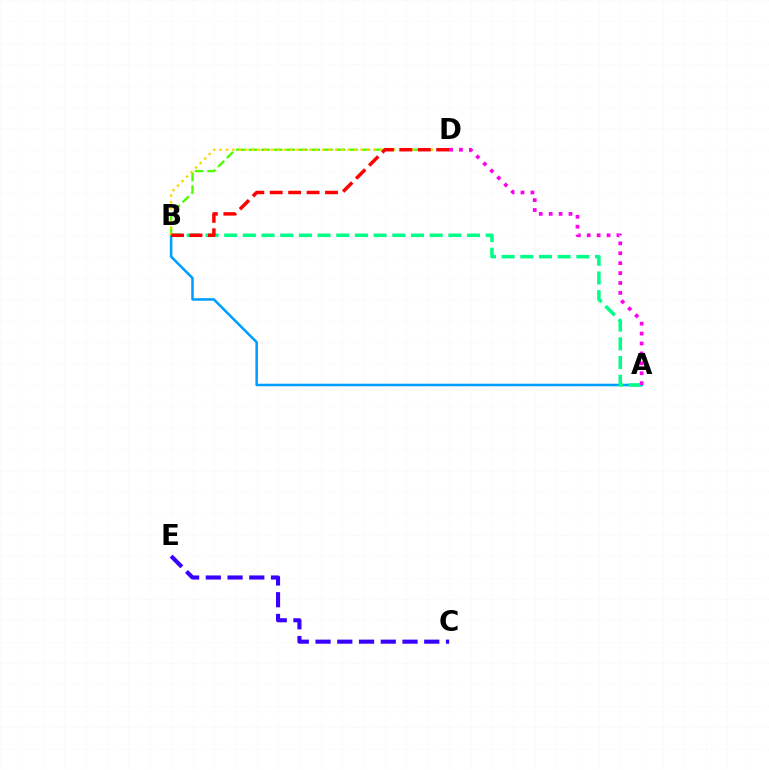{('A', 'B'): [{'color': '#009eff', 'line_style': 'solid', 'thickness': 1.83}, {'color': '#00ff86', 'line_style': 'dashed', 'thickness': 2.54}], ('C', 'E'): [{'color': '#3700ff', 'line_style': 'dashed', 'thickness': 2.95}], ('A', 'D'): [{'color': '#ff00ed', 'line_style': 'dotted', 'thickness': 2.69}], ('B', 'D'): [{'color': '#4fff00', 'line_style': 'dashed', 'thickness': 1.7}, {'color': '#ffd500', 'line_style': 'dotted', 'thickness': 1.74}, {'color': '#ff0000', 'line_style': 'dashed', 'thickness': 2.5}]}